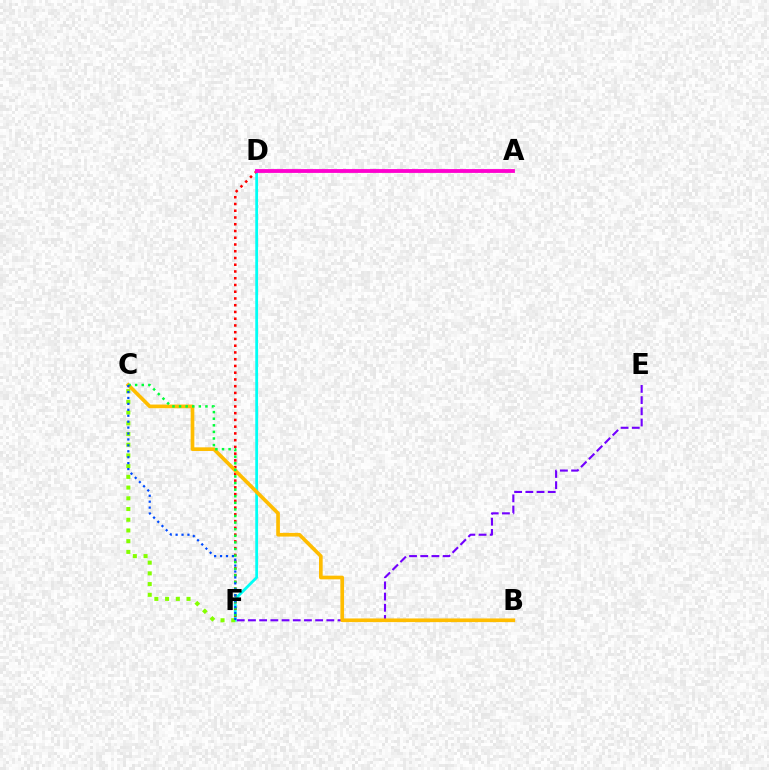{('D', 'F'): [{'color': '#00fff6', 'line_style': 'solid', 'thickness': 2.01}, {'color': '#ff0000', 'line_style': 'dotted', 'thickness': 1.83}], ('E', 'F'): [{'color': '#7200ff', 'line_style': 'dashed', 'thickness': 1.52}], ('C', 'F'): [{'color': '#84ff00', 'line_style': 'dotted', 'thickness': 2.91}, {'color': '#00ff39', 'line_style': 'dotted', 'thickness': 1.79}, {'color': '#004bff', 'line_style': 'dotted', 'thickness': 1.61}], ('A', 'D'): [{'color': '#ff00cf', 'line_style': 'solid', 'thickness': 2.75}], ('B', 'C'): [{'color': '#ffbd00', 'line_style': 'solid', 'thickness': 2.64}]}